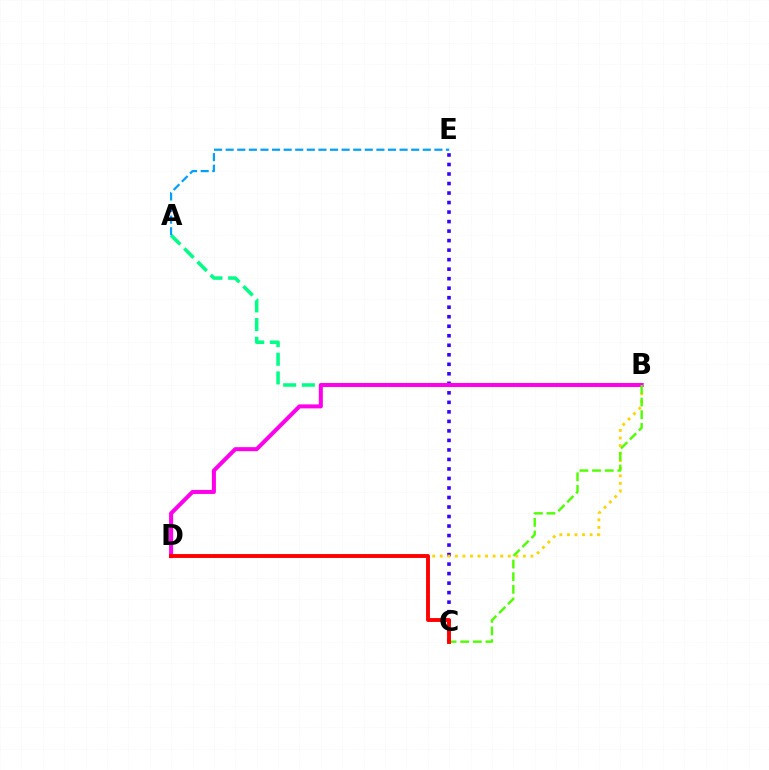{('C', 'E'): [{'color': '#3700ff', 'line_style': 'dotted', 'thickness': 2.58}], ('A', 'B'): [{'color': '#00ff86', 'line_style': 'dashed', 'thickness': 2.54}], ('B', 'D'): [{'color': '#ffd500', 'line_style': 'dotted', 'thickness': 2.05}, {'color': '#ff00ed', 'line_style': 'solid', 'thickness': 2.9}], ('B', 'C'): [{'color': '#4fff00', 'line_style': 'dashed', 'thickness': 1.72}], ('A', 'E'): [{'color': '#009eff', 'line_style': 'dashed', 'thickness': 1.58}], ('C', 'D'): [{'color': '#ff0000', 'line_style': 'solid', 'thickness': 2.79}]}